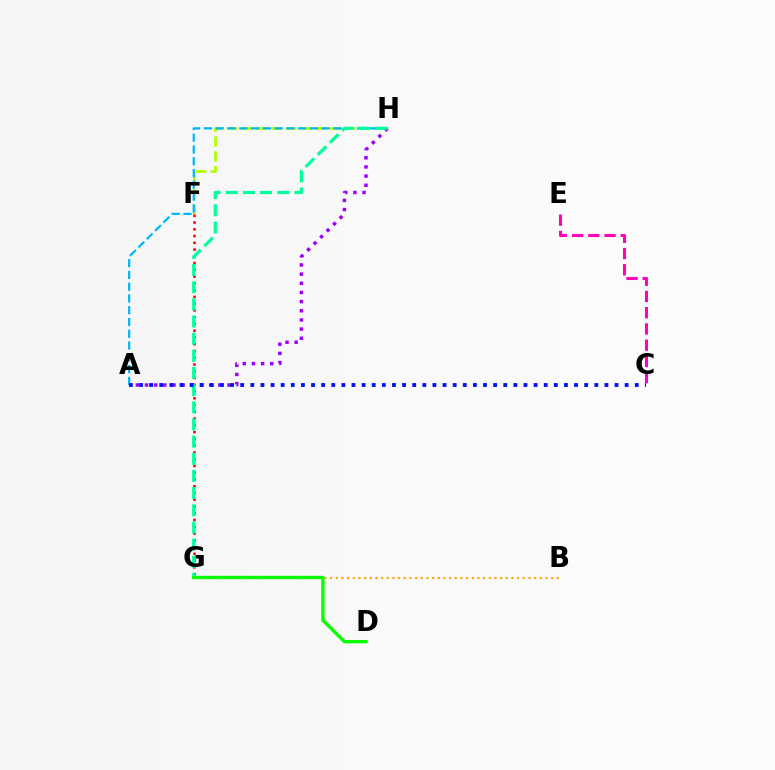{('F', 'H'): [{'color': '#b3ff00', 'line_style': 'dashed', 'thickness': 2.01}], ('B', 'G'): [{'color': '#ffa500', 'line_style': 'dotted', 'thickness': 1.54}], ('C', 'E'): [{'color': '#ff00bd', 'line_style': 'dashed', 'thickness': 2.2}], ('F', 'G'): [{'color': '#ff0000', 'line_style': 'dotted', 'thickness': 1.84}], ('A', 'H'): [{'color': '#00b5ff', 'line_style': 'dashed', 'thickness': 1.6}, {'color': '#9b00ff', 'line_style': 'dotted', 'thickness': 2.49}], ('G', 'H'): [{'color': '#00ff9d', 'line_style': 'dashed', 'thickness': 2.33}], ('A', 'C'): [{'color': '#0010ff', 'line_style': 'dotted', 'thickness': 2.75}], ('D', 'G'): [{'color': '#08ff00', 'line_style': 'solid', 'thickness': 2.42}]}